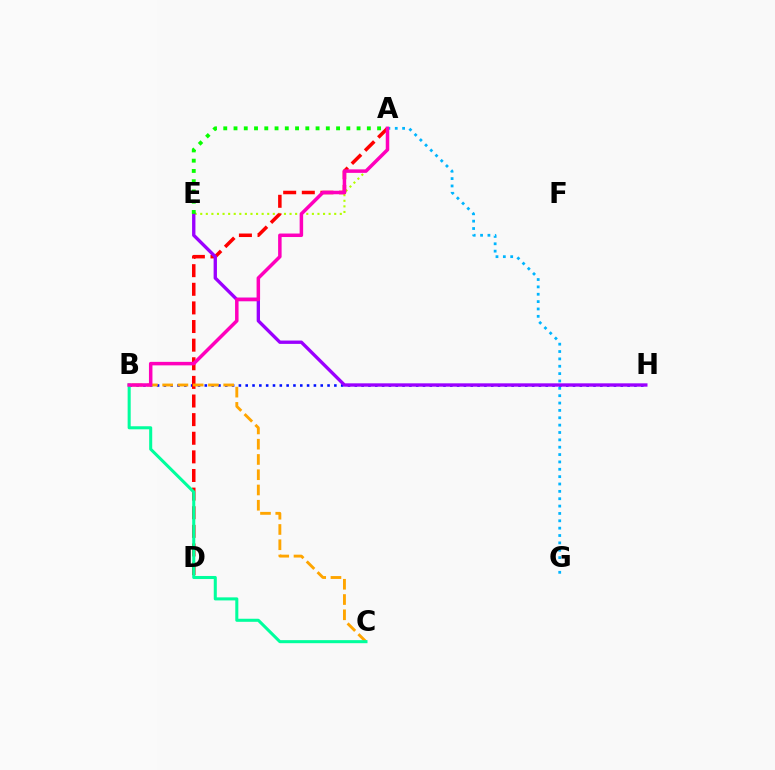{('A', 'G'): [{'color': '#00b5ff', 'line_style': 'dotted', 'thickness': 2.0}], ('B', 'H'): [{'color': '#0010ff', 'line_style': 'dotted', 'thickness': 1.85}], ('A', 'E'): [{'color': '#b3ff00', 'line_style': 'dotted', 'thickness': 1.52}, {'color': '#08ff00', 'line_style': 'dotted', 'thickness': 2.79}], ('A', 'D'): [{'color': '#ff0000', 'line_style': 'dashed', 'thickness': 2.53}], ('B', 'C'): [{'color': '#ffa500', 'line_style': 'dashed', 'thickness': 2.07}, {'color': '#00ff9d', 'line_style': 'solid', 'thickness': 2.2}], ('E', 'H'): [{'color': '#9b00ff', 'line_style': 'solid', 'thickness': 2.41}], ('A', 'B'): [{'color': '#ff00bd', 'line_style': 'solid', 'thickness': 2.52}]}